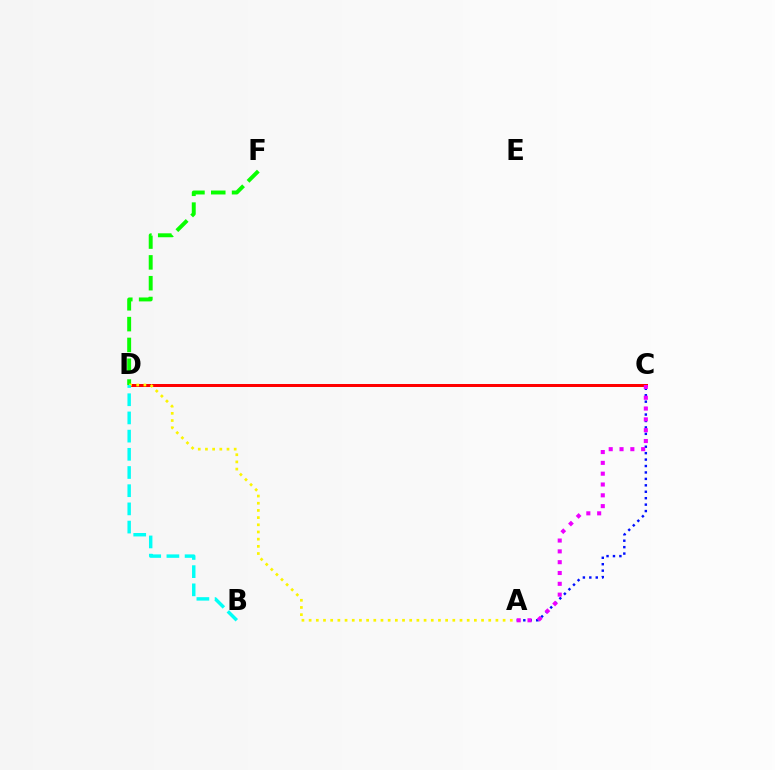{('C', 'D'): [{'color': '#ff0000', 'line_style': 'solid', 'thickness': 2.16}], ('A', 'C'): [{'color': '#0010ff', 'line_style': 'dotted', 'thickness': 1.75}, {'color': '#ee00ff', 'line_style': 'dotted', 'thickness': 2.94}], ('D', 'F'): [{'color': '#08ff00', 'line_style': 'dashed', 'thickness': 2.83}], ('A', 'D'): [{'color': '#fcf500', 'line_style': 'dotted', 'thickness': 1.95}], ('B', 'D'): [{'color': '#00fff6', 'line_style': 'dashed', 'thickness': 2.47}]}